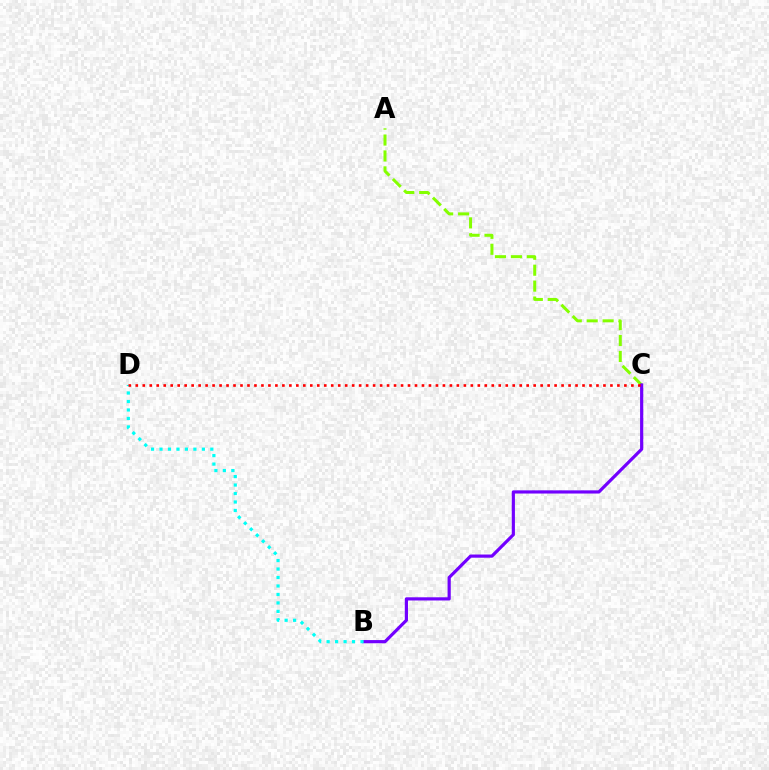{('A', 'C'): [{'color': '#84ff00', 'line_style': 'dashed', 'thickness': 2.16}], ('B', 'C'): [{'color': '#7200ff', 'line_style': 'solid', 'thickness': 2.29}], ('B', 'D'): [{'color': '#00fff6', 'line_style': 'dotted', 'thickness': 2.3}], ('C', 'D'): [{'color': '#ff0000', 'line_style': 'dotted', 'thickness': 1.9}]}